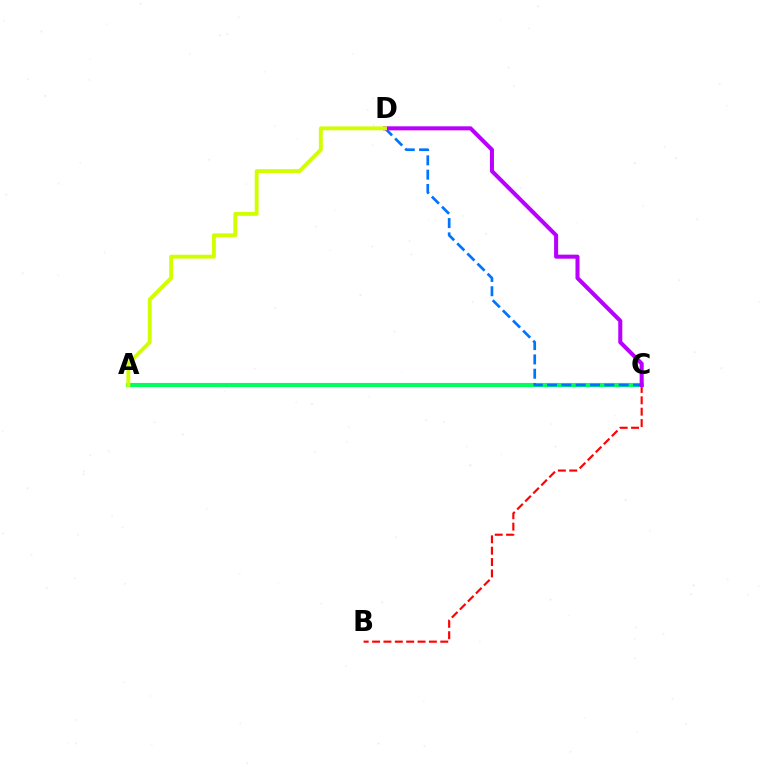{('B', 'C'): [{'color': '#ff0000', 'line_style': 'dashed', 'thickness': 1.54}], ('A', 'C'): [{'color': '#00ff5c', 'line_style': 'solid', 'thickness': 2.96}], ('C', 'D'): [{'color': '#0074ff', 'line_style': 'dashed', 'thickness': 1.94}, {'color': '#b900ff', 'line_style': 'solid', 'thickness': 2.91}], ('A', 'D'): [{'color': '#d1ff00', 'line_style': 'solid', 'thickness': 2.8}]}